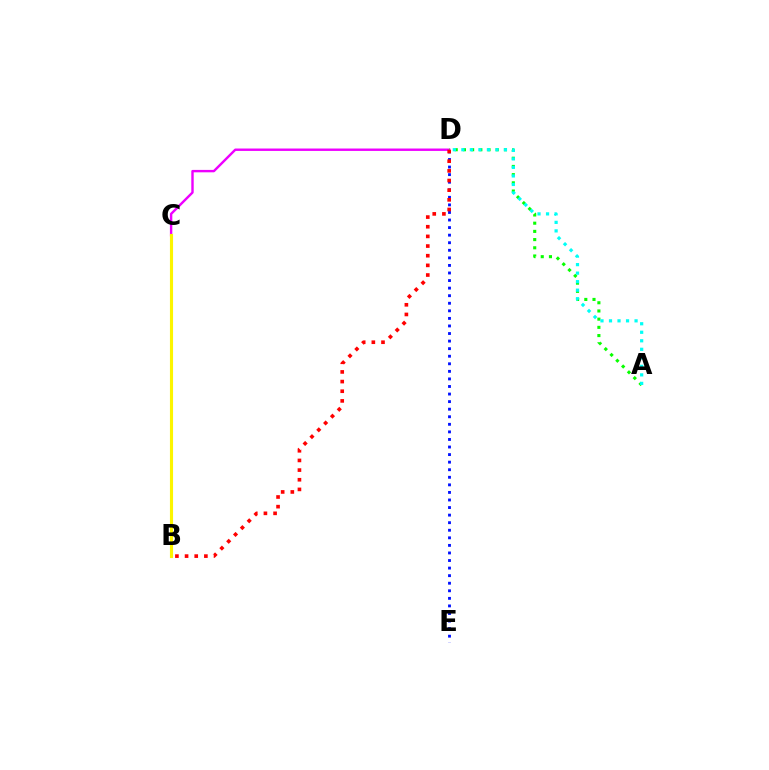{('C', 'D'): [{'color': '#ee00ff', 'line_style': 'solid', 'thickness': 1.74}], ('D', 'E'): [{'color': '#0010ff', 'line_style': 'dotted', 'thickness': 2.06}], ('A', 'D'): [{'color': '#08ff00', 'line_style': 'dotted', 'thickness': 2.23}, {'color': '#00fff6', 'line_style': 'dotted', 'thickness': 2.31}], ('B', 'D'): [{'color': '#ff0000', 'line_style': 'dotted', 'thickness': 2.62}], ('B', 'C'): [{'color': '#fcf500', 'line_style': 'solid', 'thickness': 2.24}]}